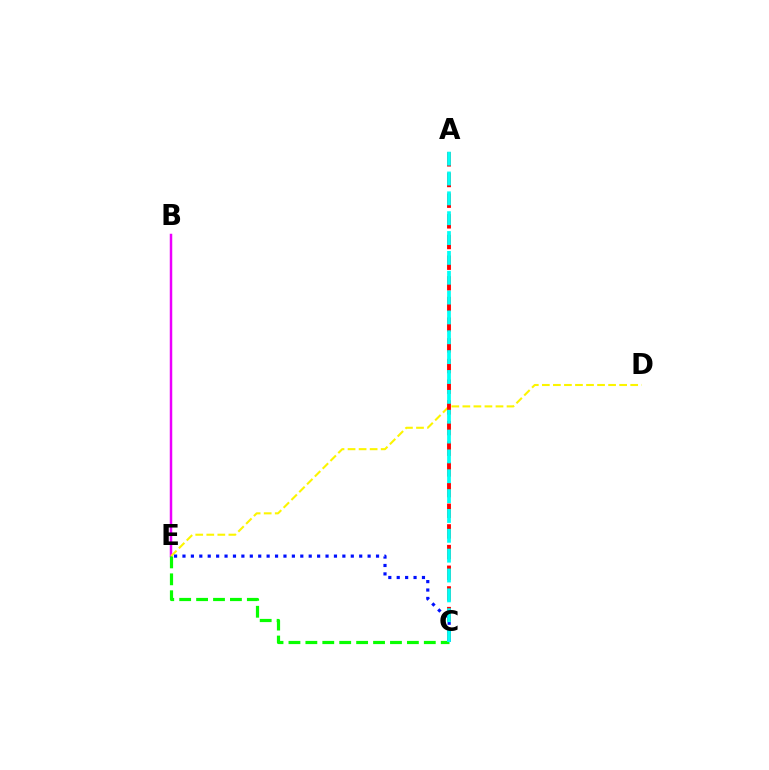{('B', 'E'): [{'color': '#ee00ff', 'line_style': 'solid', 'thickness': 1.79}], ('D', 'E'): [{'color': '#fcf500', 'line_style': 'dashed', 'thickness': 1.5}], ('A', 'C'): [{'color': '#ff0000', 'line_style': 'dashed', 'thickness': 2.81}, {'color': '#00fff6', 'line_style': 'dashed', 'thickness': 2.7}], ('C', 'E'): [{'color': '#08ff00', 'line_style': 'dashed', 'thickness': 2.3}, {'color': '#0010ff', 'line_style': 'dotted', 'thickness': 2.29}]}